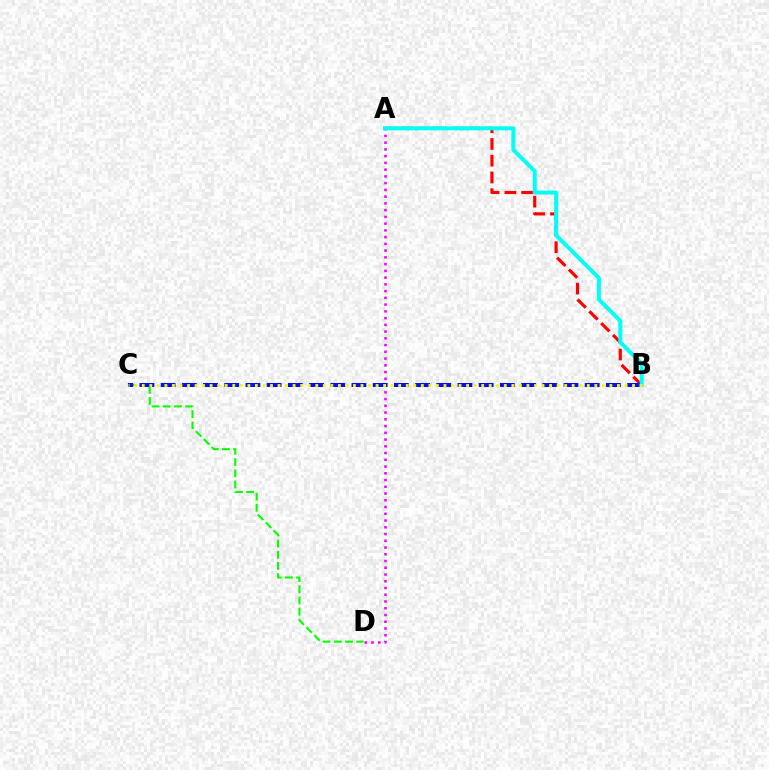{('A', 'B'): [{'color': '#ff0000', 'line_style': 'dashed', 'thickness': 2.27}, {'color': '#00fff6', 'line_style': 'solid', 'thickness': 2.87}], ('C', 'D'): [{'color': '#08ff00', 'line_style': 'dashed', 'thickness': 1.52}], ('A', 'D'): [{'color': '#ee00ff', 'line_style': 'dotted', 'thickness': 1.83}], ('B', 'C'): [{'color': '#0010ff', 'line_style': 'dashed', 'thickness': 2.88}, {'color': '#fcf500', 'line_style': 'dotted', 'thickness': 2.05}]}